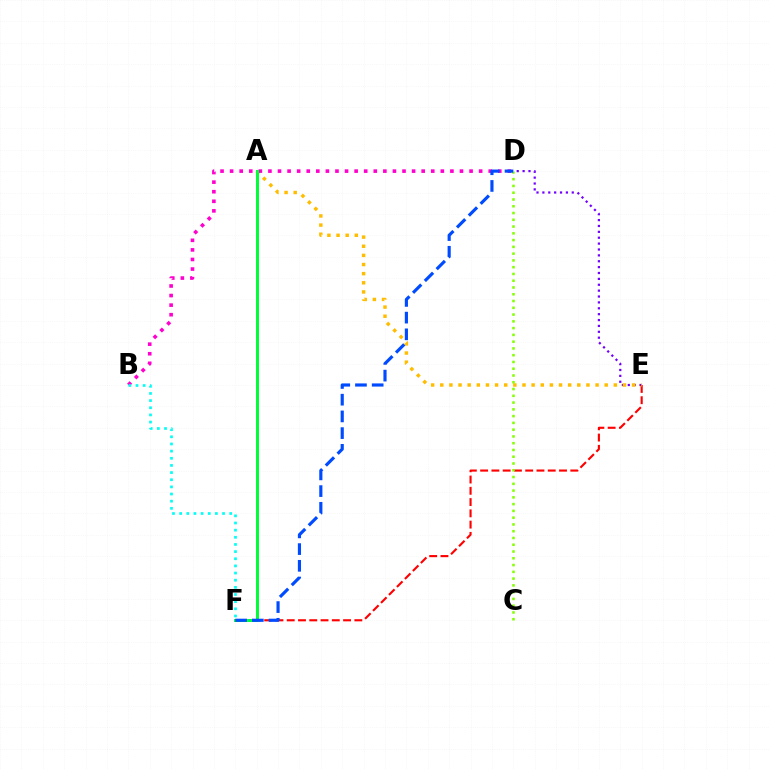{('D', 'E'): [{'color': '#7200ff', 'line_style': 'dotted', 'thickness': 1.6}], ('E', 'F'): [{'color': '#ff0000', 'line_style': 'dashed', 'thickness': 1.53}], ('A', 'E'): [{'color': '#ffbd00', 'line_style': 'dotted', 'thickness': 2.48}], ('C', 'D'): [{'color': '#84ff00', 'line_style': 'dotted', 'thickness': 1.84}], ('B', 'D'): [{'color': '#ff00cf', 'line_style': 'dotted', 'thickness': 2.6}], ('A', 'F'): [{'color': '#00ff39', 'line_style': 'solid', 'thickness': 2.16}], ('B', 'F'): [{'color': '#00fff6', 'line_style': 'dotted', 'thickness': 1.94}], ('D', 'F'): [{'color': '#004bff', 'line_style': 'dashed', 'thickness': 2.27}]}